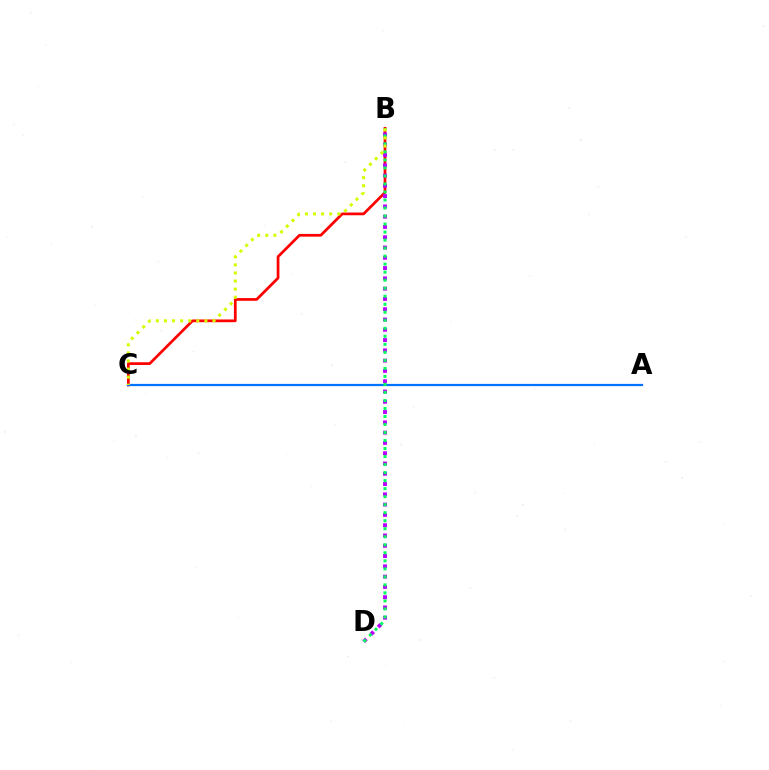{('B', 'C'): [{'color': '#ff0000', 'line_style': 'solid', 'thickness': 1.96}, {'color': '#d1ff00', 'line_style': 'dotted', 'thickness': 2.2}], ('B', 'D'): [{'color': '#b900ff', 'line_style': 'dotted', 'thickness': 2.79}, {'color': '#00ff5c', 'line_style': 'dotted', 'thickness': 2.18}], ('A', 'C'): [{'color': '#0074ff', 'line_style': 'solid', 'thickness': 1.61}]}